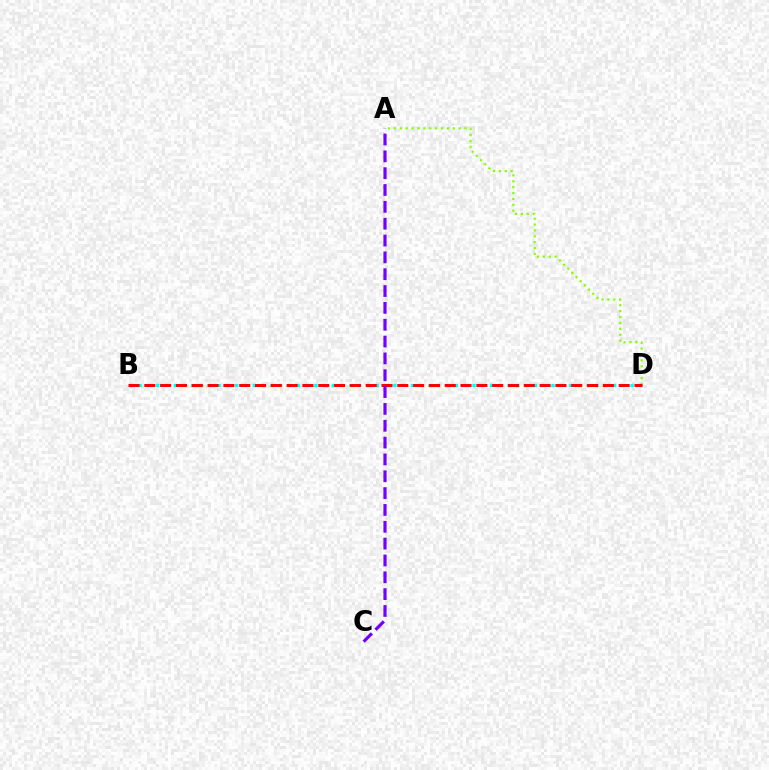{('B', 'D'): [{'color': '#00fff6', 'line_style': 'dotted', 'thickness': 2.39}, {'color': '#ff0000', 'line_style': 'dashed', 'thickness': 2.15}], ('A', 'D'): [{'color': '#84ff00', 'line_style': 'dotted', 'thickness': 1.6}], ('A', 'C'): [{'color': '#7200ff', 'line_style': 'dashed', 'thickness': 2.29}]}